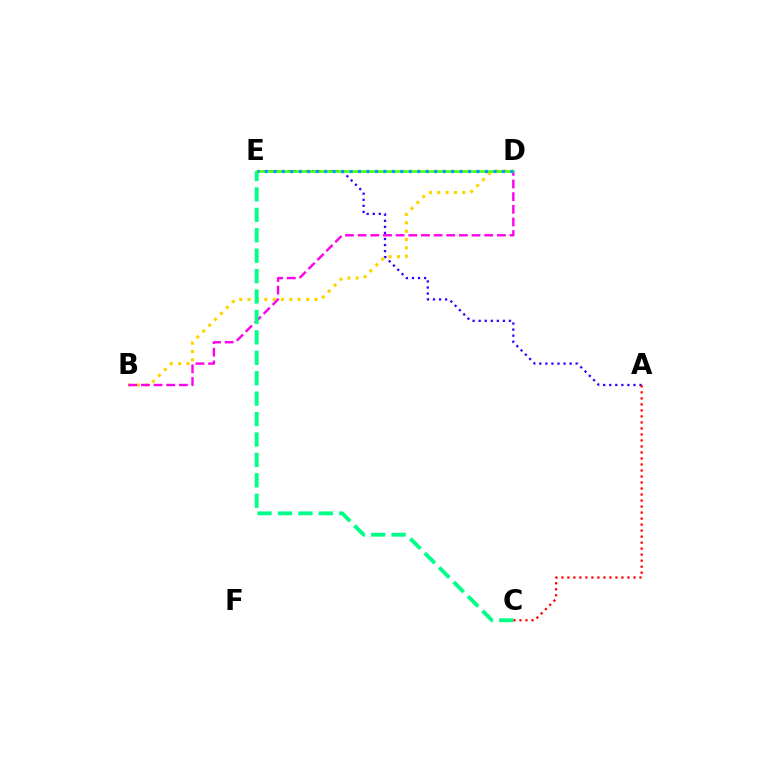{('B', 'D'): [{'color': '#ffd500', 'line_style': 'dotted', 'thickness': 2.27}, {'color': '#ff00ed', 'line_style': 'dashed', 'thickness': 1.72}], ('A', 'E'): [{'color': '#3700ff', 'line_style': 'dotted', 'thickness': 1.65}], ('C', 'E'): [{'color': '#00ff86', 'line_style': 'dashed', 'thickness': 2.77}], ('A', 'C'): [{'color': '#ff0000', 'line_style': 'dotted', 'thickness': 1.63}], ('D', 'E'): [{'color': '#4fff00', 'line_style': 'solid', 'thickness': 1.86}, {'color': '#009eff', 'line_style': 'dotted', 'thickness': 2.3}]}